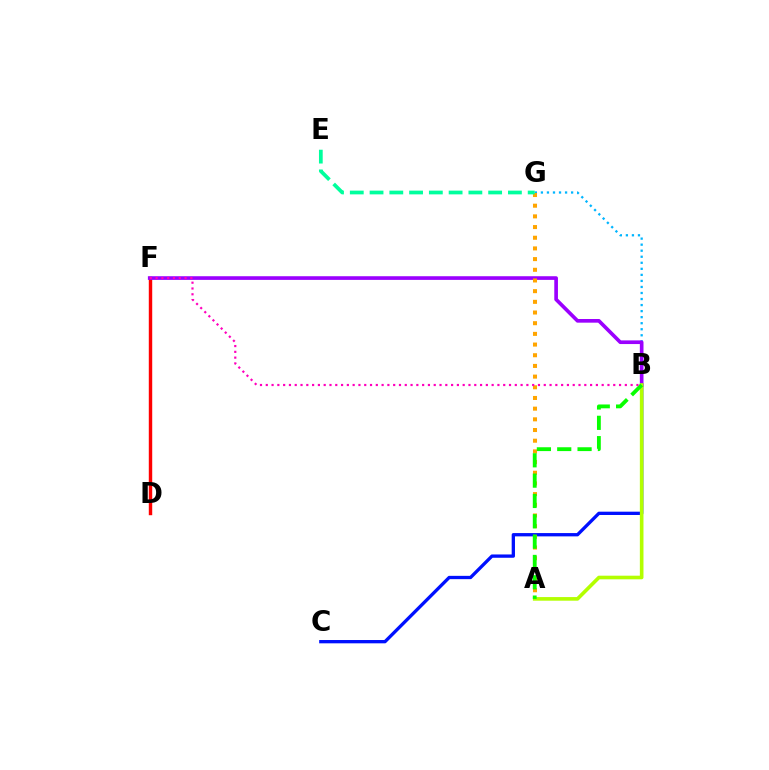{('B', 'C'): [{'color': '#0010ff', 'line_style': 'solid', 'thickness': 2.38}], ('D', 'F'): [{'color': '#ff0000', 'line_style': 'solid', 'thickness': 2.46}], ('B', 'G'): [{'color': '#00b5ff', 'line_style': 'dotted', 'thickness': 1.64}], ('B', 'F'): [{'color': '#9b00ff', 'line_style': 'solid', 'thickness': 2.64}, {'color': '#ff00bd', 'line_style': 'dotted', 'thickness': 1.57}], ('A', 'B'): [{'color': '#b3ff00', 'line_style': 'solid', 'thickness': 2.61}, {'color': '#08ff00', 'line_style': 'dashed', 'thickness': 2.76}], ('A', 'G'): [{'color': '#ffa500', 'line_style': 'dotted', 'thickness': 2.9}], ('E', 'G'): [{'color': '#00ff9d', 'line_style': 'dashed', 'thickness': 2.69}]}